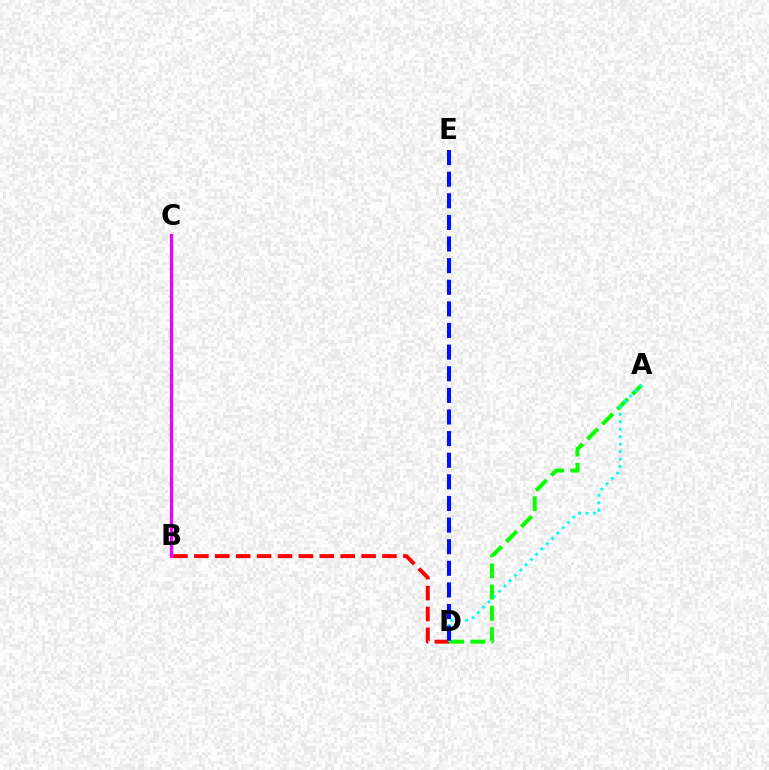{('B', 'D'): [{'color': '#ff0000', 'line_style': 'dashed', 'thickness': 2.84}], ('A', 'D'): [{'color': '#08ff00', 'line_style': 'dashed', 'thickness': 2.88}, {'color': '#00fff6', 'line_style': 'dotted', 'thickness': 2.03}], ('B', 'C'): [{'color': '#fcf500', 'line_style': 'dotted', 'thickness': 1.65}, {'color': '#ee00ff', 'line_style': 'solid', 'thickness': 2.34}], ('D', 'E'): [{'color': '#0010ff', 'line_style': 'dashed', 'thickness': 2.94}]}